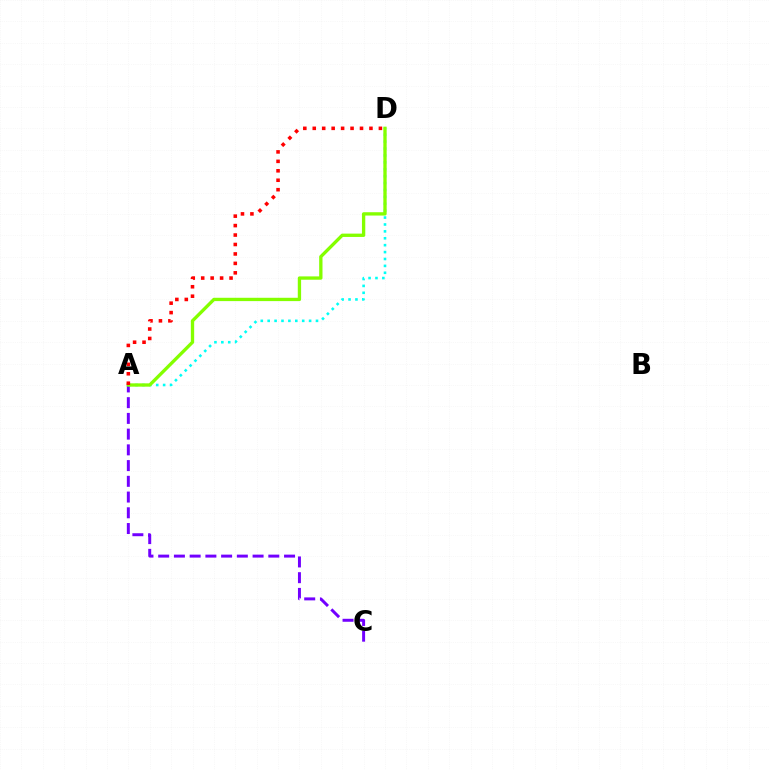{('A', 'C'): [{'color': '#7200ff', 'line_style': 'dashed', 'thickness': 2.14}], ('A', 'D'): [{'color': '#00fff6', 'line_style': 'dotted', 'thickness': 1.88}, {'color': '#84ff00', 'line_style': 'solid', 'thickness': 2.39}, {'color': '#ff0000', 'line_style': 'dotted', 'thickness': 2.57}]}